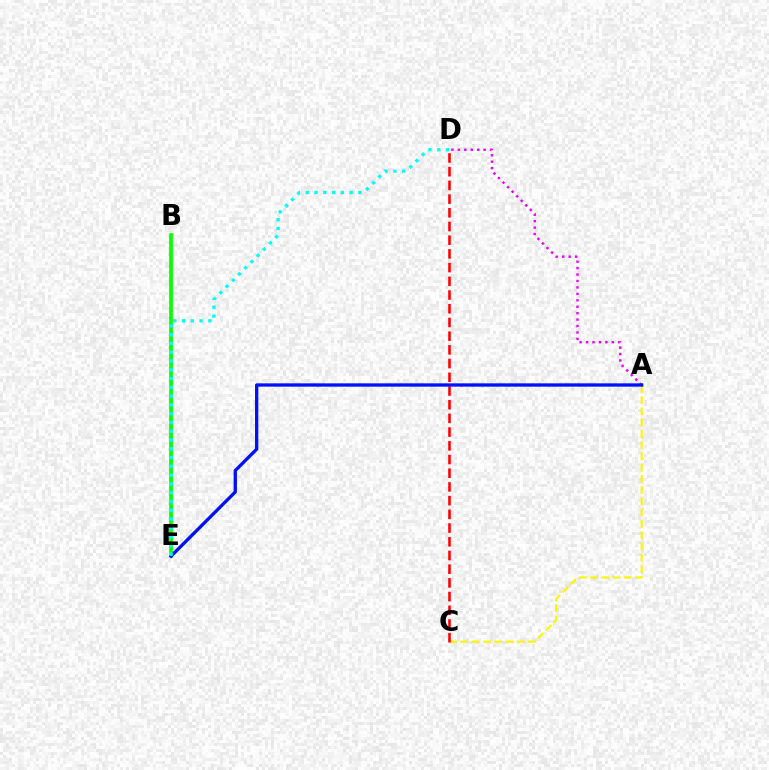{('B', 'E'): [{'color': '#08ff00', 'line_style': 'solid', 'thickness': 2.68}], ('A', 'C'): [{'color': '#fcf500', 'line_style': 'dashed', 'thickness': 1.53}], ('C', 'D'): [{'color': '#ff0000', 'line_style': 'dashed', 'thickness': 1.86}], ('A', 'D'): [{'color': '#ee00ff', 'line_style': 'dotted', 'thickness': 1.75}], ('A', 'E'): [{'color': '#0010ff', 'line_style': 'solid', 'thickness': 2.38}], ('D', 'E'): [{'color': '#00fff6', 'line_style': 'dotted', 'thickness': 2.38}]}